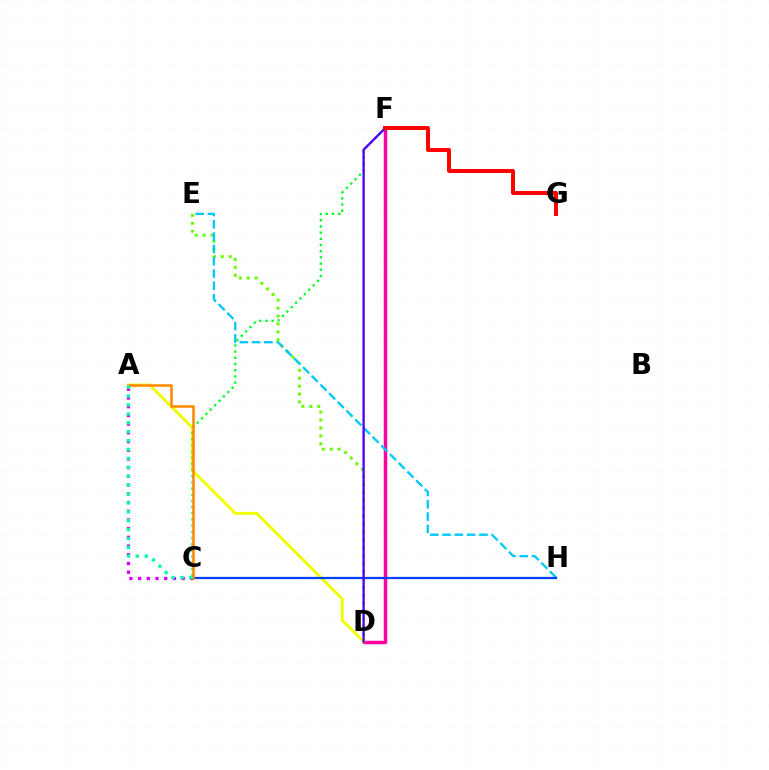{('D', 'E'): [{'color': '#66ff00', 'line_style': 'dotted', 'thickness': 2.15}], ('D', 'F'): [{'color': '#ff00a0', 'line_style': 'solid', 'thickness': 2.5}, {'color': '#4f00ff', 'line_style': 'solid', 'thickness': 1.69}], ('A', 'D'): [{'color': '#eeff00', 'line_style': 'solid', 'thickness': 2.09}], ('E', 'H'): [{'color': '#00c7ff', 'line_style': 'dashed', 'thickness': 1.67}], ('A', 'C'): [{'color': '#d600ff', 'line_style': 'dotted', 'thickness': 2.37}, {'color': '#ff8800', 'line_style': 'solid', 'thickness': 1.83}, {'color': '#00ffaf', 'line_style': 'dotted', 'thickness': 2.42}], ('C', 'H'): [{'color': '#003fff', 'line_style': 'solid', 'thickness': 1.62}], ('C', 'F'): [{'color': '#00ff27', 'line_style': 'dotted', 'thickness': 1.68}], ('F', 'G'): [{'color': '#ff0000', 'line_style': 'solid', 'thickness': 2.84}]}